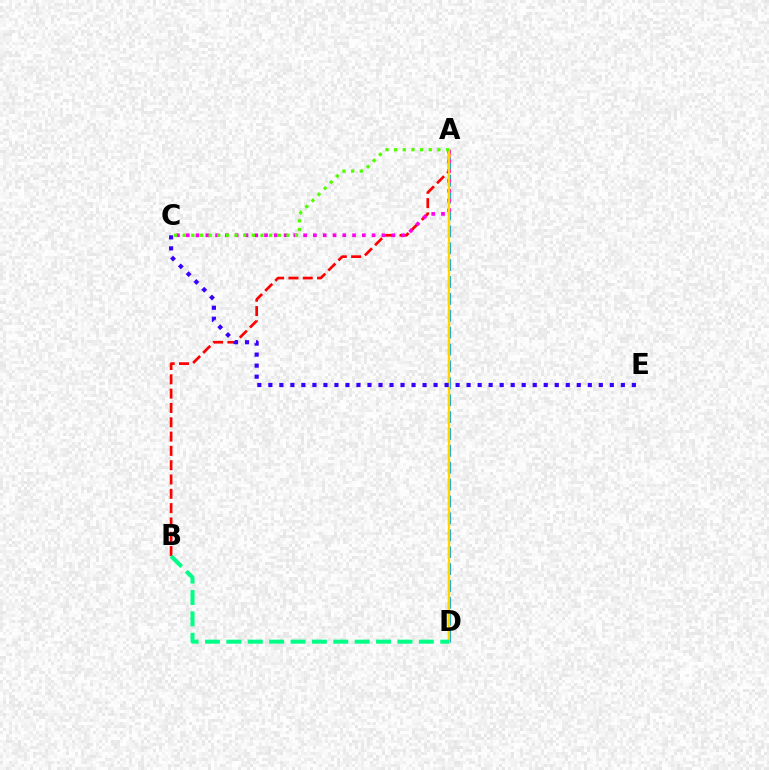{('A', 'B'): [{'color': '#ff0000', 'line_style': 'dashed', 'thickness': 1.94}], ('A', 'D'): [{'color': '#009eff', 'line_style': 'dashed', 'thickness': 2.29}, {'color': '#ffd500', 'line_style': 'solid', 'thickness': 1.69}], ('A', 'C'): [{'color': '#ff00ed', 'line_style': 'dotted', 'thickness': 2.66}, {'color': '#4fff00', 'line_style': 'dotted', 'thickness': 2.35}], ('C', 'E'): [{'color': '#3700ff', 'line_style': 'dotted', 'thickness': 2.99}], ('B', 'D'): [{'color': '#00ff86', 'line_style': 'dashed', 'thickness': 2.91}]}